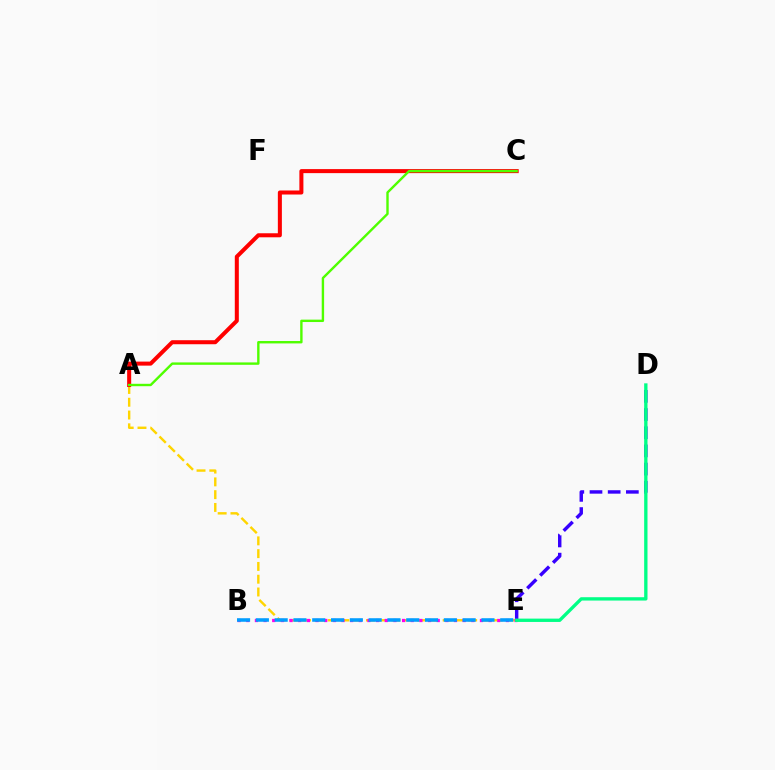{('D', 'E'): [{'color': '#3700ff', 'line_style': 'dashed', 'thickness': 2.47}, {'color': '#00ff86', 'line_style': 'solid', 'thickness': 2.4}], ('A', 'E'): [{'color': '#ffd500', 'line_style': 'dashed', 'thickness': 1.74}], ('B', 'E'): [{'color': '#ff00ed', 'line_style': 'dotted', 'thickness': 2.35}, {'color': '#009eff', 'line_style': 'dashed', 'thickness': 2.55}], ('A', 'C'): [{'color': '#ff0000', 'line_style': 'solid', 'thickness': 2.9}, {'color': '#4fff00', 'line_style': 'solid', 'thickness': 1.73}]}